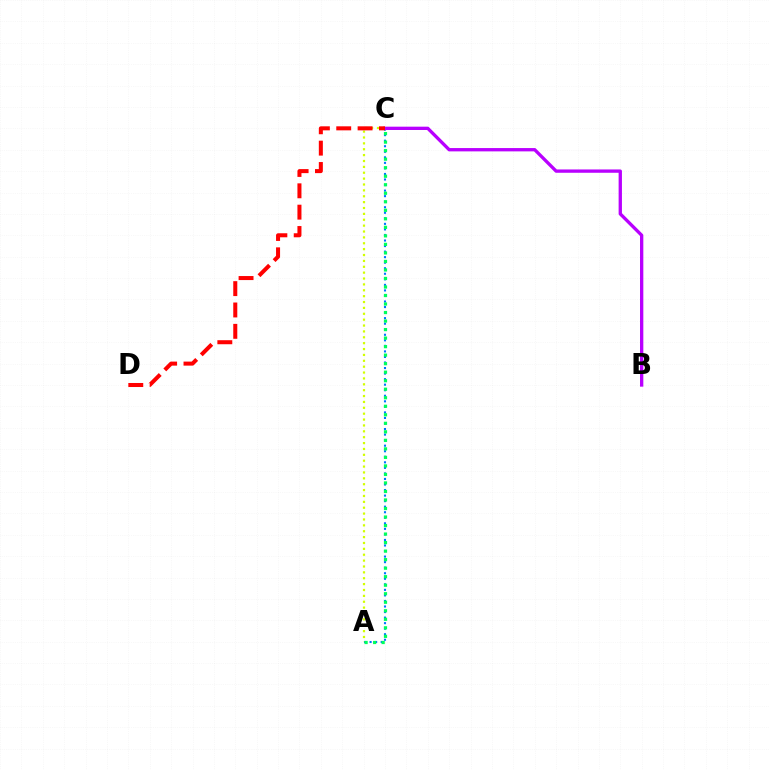{('A', 'C'): [{'color': '#0074ff', 'line_style': 'dotted', 'thickness': 1.51}, {'color': '#d1ff00', 'line_style': 'dotted', 'thickness': 1.6}, {'color': '#00ff5c', 'line_style': 'dotted', 'thickness': 2.32}], ('B', 'C'): [{'color': '#b900ff', 'line_style': 'solid', 'thickness': 2.39}], ('C', 'D'): [{'color': '#ff0000', 'line_style': 'dashed', 'thickness': 2.9}]}